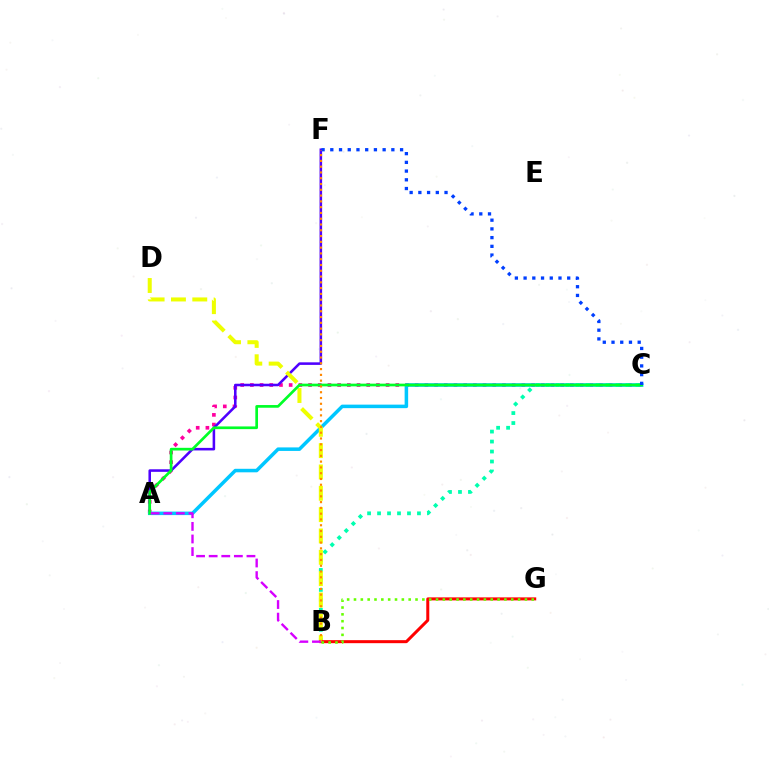{('A', 'C'): [{'color': '#ff00a0', 'line_style': 'dotted', 'thickness': 2.63}, {'color': '#00c7ff', 'line_style': 'solid', 'thickness': 2.53}, {'color': '#00ff27', 'line_style': 'solid', 'thickness': 1.94}], ('A', 'F'): [{'color': '#4f00ff', 'line_style': 'solid', 'thickness': 1.84}], ('B', 'C'): [{'color': '#00ffaf', 'line_style': 'dotted', 'thickness': 2.71}], ('B', 'D'): [{'color': '#eeff00', 'line_style': 'dashed', 'thickness': 2.9}], ('B', 'G'): [{'color': '#ff0000', 'line_style': 'solid', 'thickness': 2.17}, {'color': '#66ff00', 'line_style': 'dotted', 'thickness': 1.86}], ('C', 'F'): [{'color': '#003fff', 'line_style': 'dotted', 'thickness': 2.37}], ('B', 'F'): [{'color': '#ff8800', 'line_style': 'dotted', 'thickness': 1.57}], ('A', 'B'): [{'color': '#d600ff', 'line_style': 'dashed', 'thickness': 1.71}]}